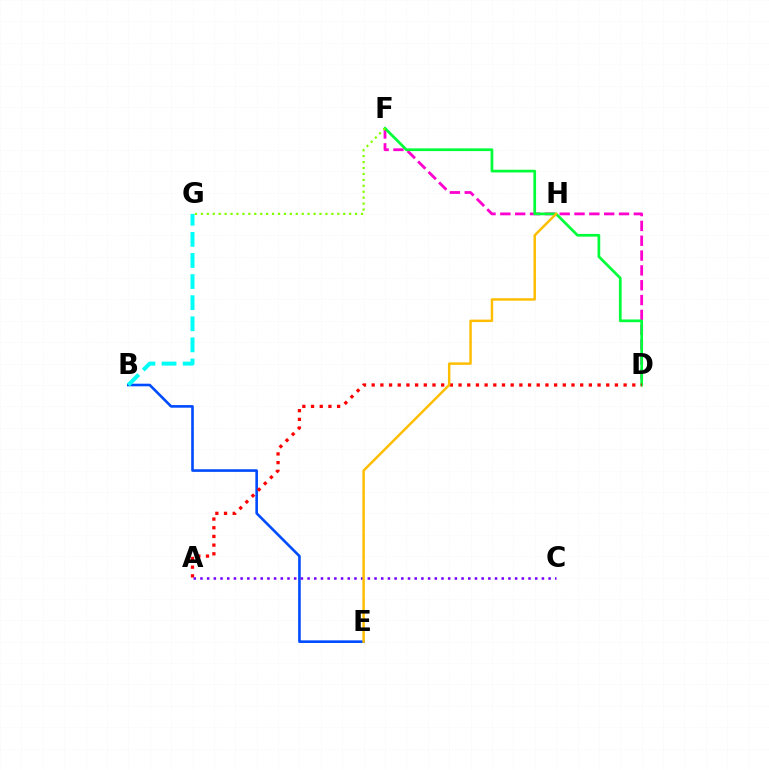{('D', 'F'): [{'color': '#ff00cf', 'line_style': 'dashed', 'thickness': 2.01}, {'color': '#00ff39', 'line_style': 'solid', 'thickness': 1.96}], ('B', 'E'): [{'color': '#004bff', 'line_style': 'solid', 'thickness': 1.88}], ('F', 'G'): [{'color': '#84ff00', 'line_style': 'dotted', 'thickness': 1.61}], ('A', 'D'): [{'color': '#ff0000', 'line_style': 'dotted', 'thickness': 2.36}], ('B', 'G'): [{'color': '#00fff6', 'line_style': 'dashed', 'thickness': 2.87}], ('A', 'C'): [{'color': '#7200ff', 'line_style': 'dotted', 'thickness': 1.82}], ('E', 'H'): [{'color': '#ffbd00', 'line_style': 'solid', 'thickness': 1.77}]}